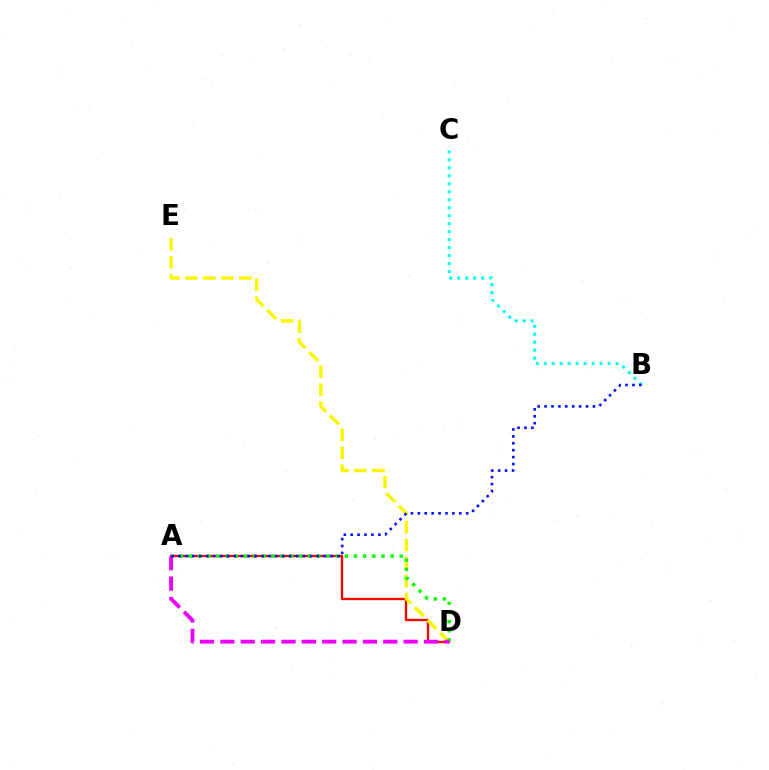{('A', 'D'): [{'color': '#ff0000', 'line_style': 'solid', 'thickness': 1.7}, {'color': '#08ff00', 'line_style': 'dotted', 'thickness': 2.49}, {'color': '#ee00ff', 'line_style': 'dashed', 'thickness': 2.77}], ('D', 'E'): [{'color': '#fcf500', 'line_style': 'dashed', 'thickness': 2.45}], ('B', 'C'): [{'color': '#00fff6', 'line_style': 'dotted', 'thickness': 2.17}], ('A', 'B'): [{'color': '#0010ff', 'line_style': 'dotted', 'thickness': 1.88}]}